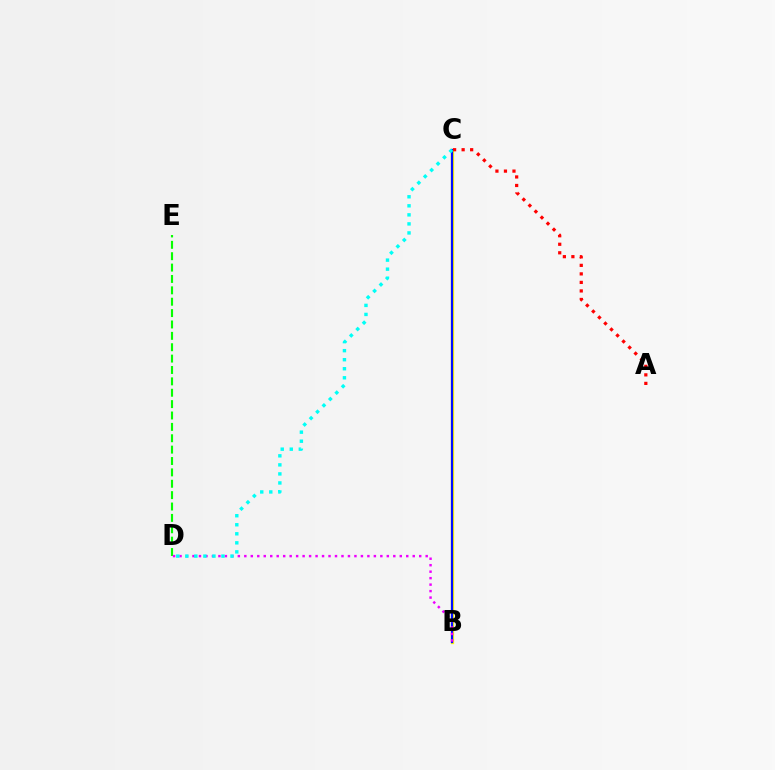{('B', 'C'): [{'color': '#fcf500', 'line_style': 'solid', 'thickness': 2.38}, {'color': '#0010ff', 'line_style': 'solid', 'thickness': 1.6}], ('D', 'E'): [{'color': '#08ff00', 'line_style': 'dashed', 'thickness': 1.55}], ('A', 'C'): [{'color': '#ff0000', 'line_style': 'dotted', 'thickness': 2.32}], ('B', 'D'): [{'color': '#ee00ff', 'line_style': 'dotted', 'thickness': 1.76}], ('C', 'D'): [{'color': '#00fff6', 'line_style': 'dotted', 'thickness': 2.46}]}